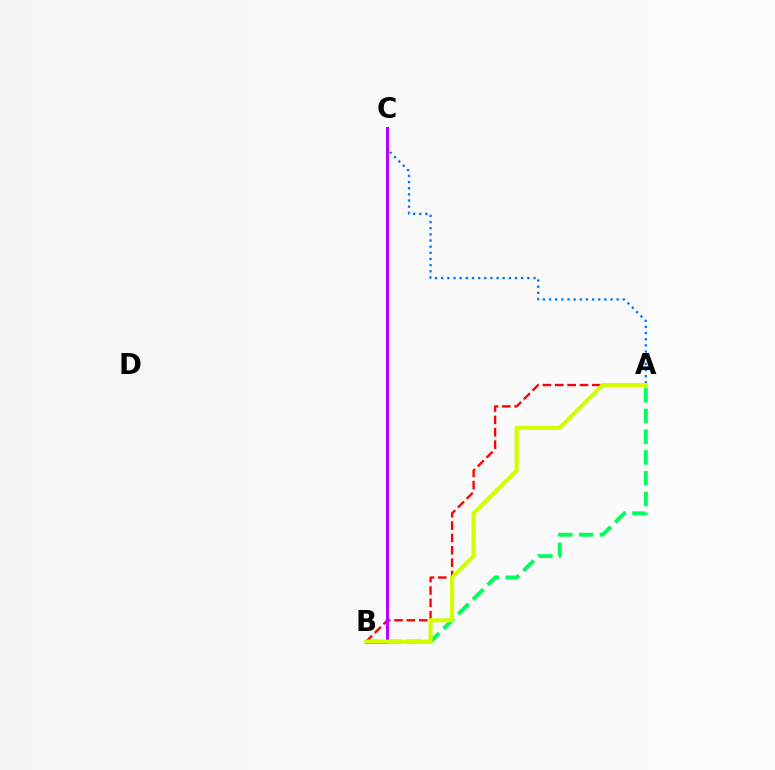{('A', 'B'): [{'color': '#ff0000', 'line_style': 'dashed', 'thickness': 1.68}, {'color': '#00ff5c', 'line_style': 'dashed', 'thickness': 2.82}, {'color': '#d1ff00', 'line_style': 'solid', 'thickness': 2.97}], ('A', 'C'): [{'color': '#0074ff', 'line_style': 'dotted', 'thickness': 1.67}], ('B', 'C'): [{'color': '#b900ff', 'line_style': 'solid', 'thickness': 2.14}]}